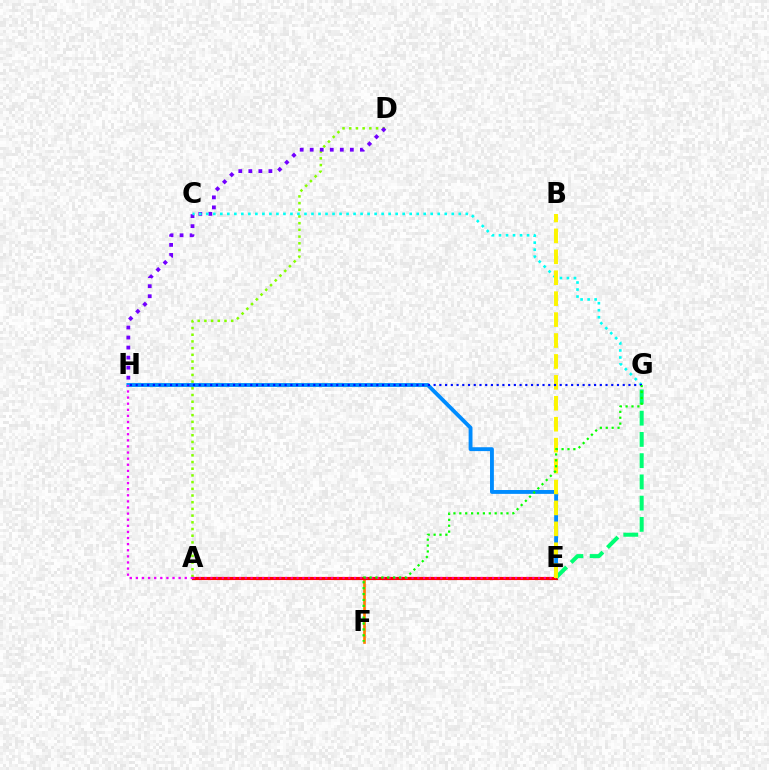{('E', 'H'): [{'color': '#008cff', 'line_style': 'solid', 'thickness': 2.78}], ('A', 'D'): [{'color': '#84ff00', 'line_style': 'dotted', 'thickness': 1.82}], ('E', 'F'): [{'color': '#ff7c00', 'line_style': 'solid', 'thickness': 1.92}], ('D', 'H'): [{'color': '#7200ff', 'line_style': 'dotted', 'thickness': 2.73}], ('A', 'E'): [{'color': '#ff0000', 'line_style': 'solid', 'thickness': 2.26}, {'color': '#ff0094', 'line_style': 'dotted', 'thickness': 1.56}], ('E', 'G'): [{'color': '#00ff74', 'line_style': 'dashed', 'thickness': 2.89}], ('C', 'G'): [{'color': '#00fff6', 'line_style': 'dotted', 'thickness': 1.91}], ('A', 'H'): [{'color': '#ee00ff', 'line_style': 'dotted', 'thickness': 1.66}], ('B', 'E'): [{'color': '#fcf500', 'line_style': 'dashed', 'thickness': 2.84}], ('G', 'H'): [{'color': '#0010ff', 'line_style': 'dotted', 'thickness': 1.56}], ('F', 'G'): [{'color': '#08ff00', 'line_style': 'dotted', 'thickness': 1.6}]}